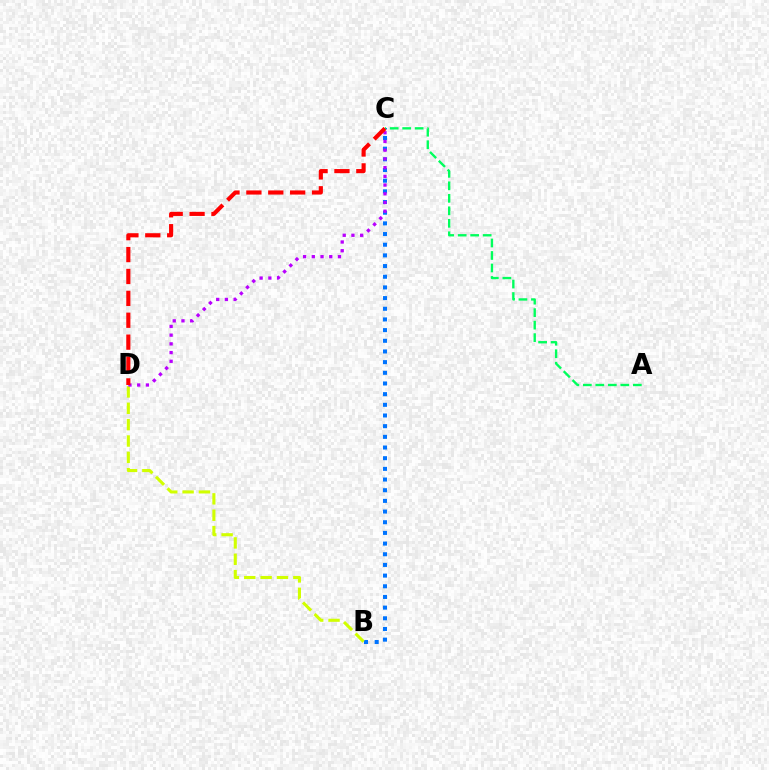{('B', 'C'): [{'color': '#0074ff', 'line_style': 'dotted', 'thickness': 2.9}], ('B', 'D'): [{'color': '#d1ff00', 'line_style': 'dashed', 'thickness': 2.22}], ('A', 'C'): [{'color': '#00ff5c', 'line_style': 'dashed', 'thickness': 1.7}], ('C', 'D'): [{'color': '#b900ff', 'line_style': 'dotted', 'thickness': 2.37}, {'color': '#ff0000', 'line_style': 'dashed', 'thickness': 2.97}]}